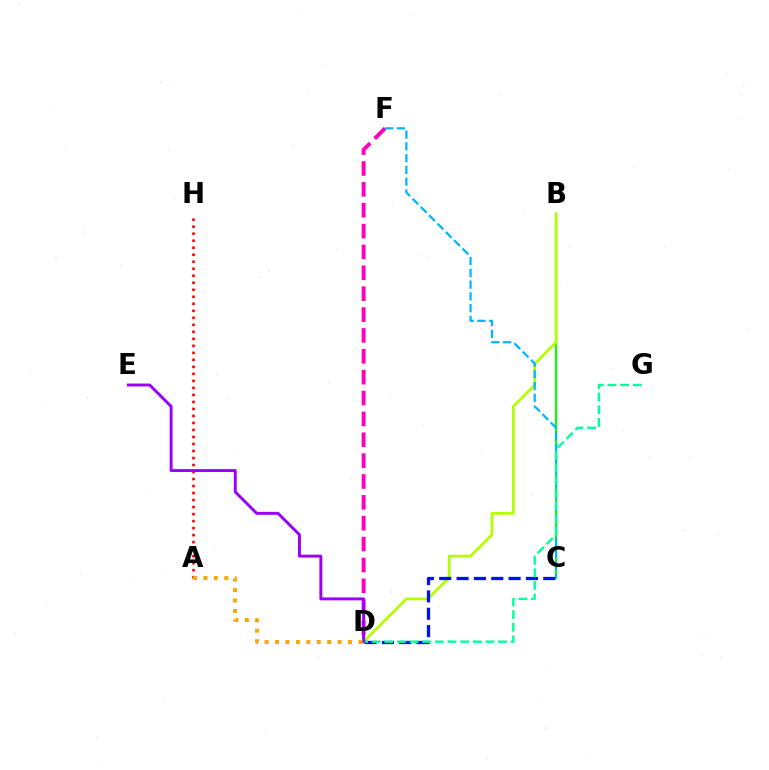{('D', 'F'): [{'color': '#ff00bd', 'line_style': 'dashed', 'thickness': 2.83}], ('A', 'H'): [{'color': '#ff0000', 'line_style': 'dotted', 'thickness': 1.9}], ('B', 'C'): [{'color': '#08ff00', 'line_style': 'solid', 'thickness': 1.58}], ('B', 'D'): [{'color': '#b3ff00', 'line_style': 'solid', 'thickness': 1.99}], ('C', 'D'): [{'color': '#0010ff', 'line_style': 'dashed', 'thickness': 2.36}], ('C', 'F'): [{'color': '#00b5ff', 'line_style': 'dashed', 'thickness': 1.6}], ('D', 'G'): [{'color': '#00ff9d', 'line_style': 'dashed', 'thickness': 1.72}], ('D', 'E'): [{'color': '#9b00ff', 'line_style': 'solid', 'thickness': 2.11}], ('A', 'D'): [{'color': '#ffa500', 'line_style': 'dotted', 'thickness': 2.83}]}